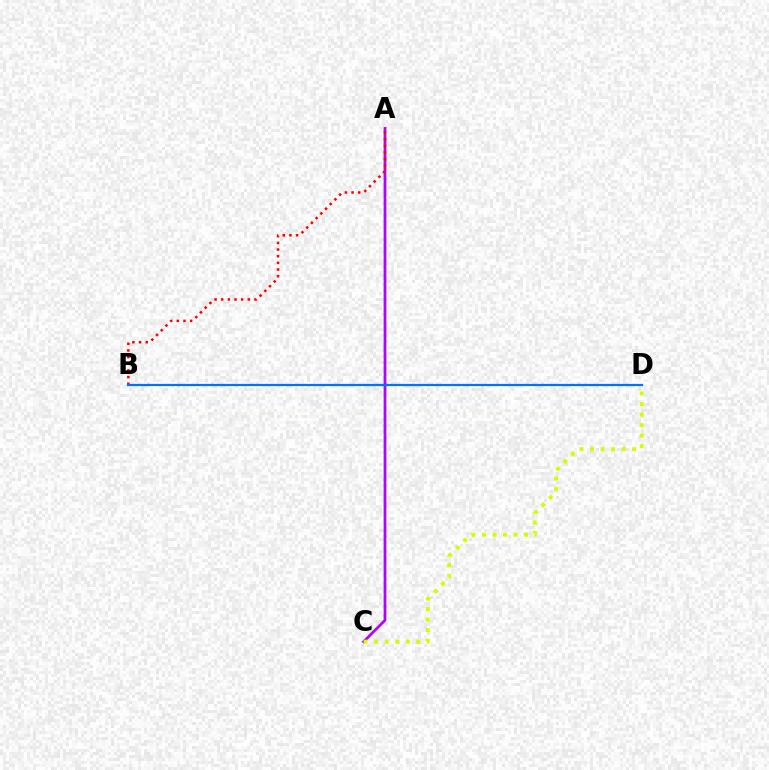{('A', 'C'): [{'color': '#00ff5c', 'line_style': 'solid', 'thickness': 1.7}, {'color': '#b900ff', 'line_style': 'solid', 'thickness': 1.89}], ('A', 'B'): [{'color': '#ff0000', 'line_style': 'dotted', 'thickness': 1.81}], ('B', 'D'): [{'color': '#0074ff', 'line_style': 'solid', 'thickness': 1.59}], ('C', 'D'): [{'color': '#d1ff00', 'line_style': 'dotted', 'thickness': 2.86}]}